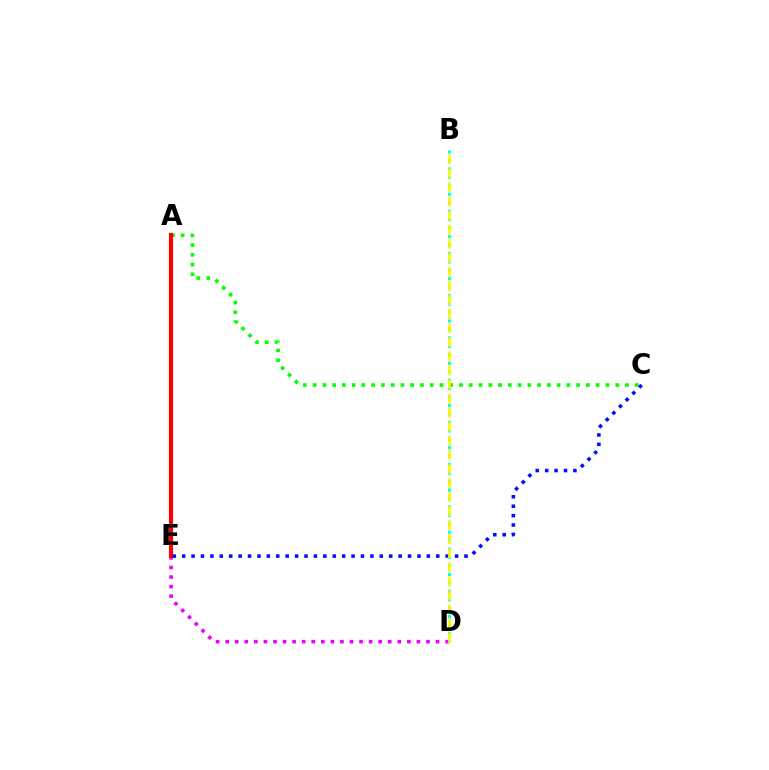{('A', 'C'): [{'color': '#08ff00', 'line_style': 'dotted', 'thickness': 2.65}], ('D', 'E'): [{'color': '#ee00ff', 'line_style': 'dotted', 'thickness': 2.6}], ('A', 'E'): [{'color': '#ff0000', 'line_style': 'solid', 'thickness': 2.98}], ('C', 'E'): [{'color': '#0010ff', 'line_style': 'dotted', 'thickness': 2.56}], ('B', 'D'): [{'color': '#00fff6', 'line_style': 'dotted', 'thickness': 2.3}, {'color': '#fcf500', 'line_style': 'dashed', 'thickness': 1.91}]}